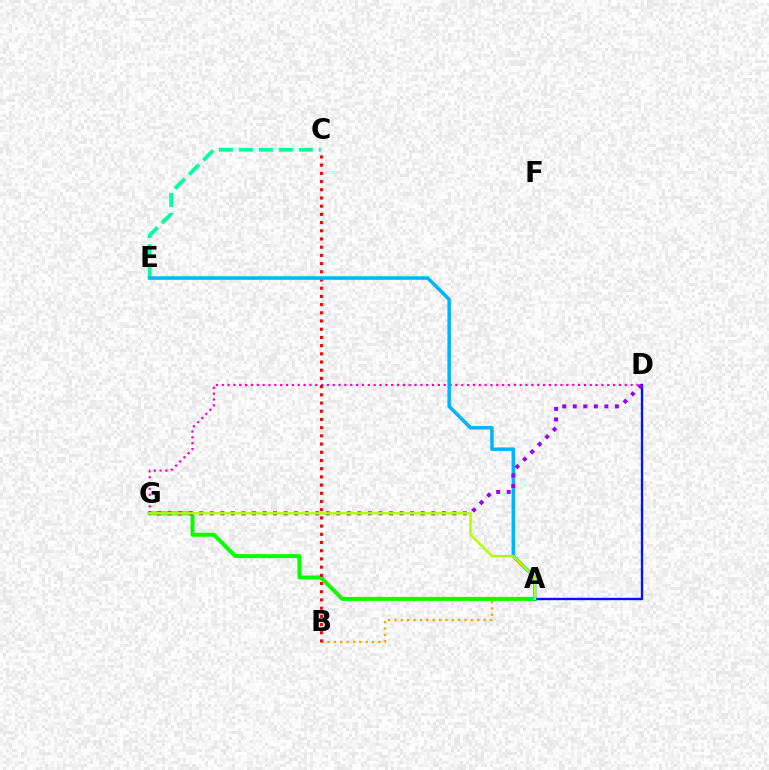{('A', 'B'): [{'color': '#ffa500', 'line_style': 'dotted', 'thickness': 1.73}], ('A', 'G'): [{'color': '#08ff00', 'line_style': 'solid', 'thickness': 2.87}, {'color': '#b3ff00', 'line_style': 'solid', 'thickness': 1.78}], ('C', 'E'): [{'color': '#00ff9d', 'line_style': 'dashed', 'thickness': 2.72}], ('D', 'G'): [{'color': '#ff00bd', 'line_style': 'dotted', 'thickness': 1.59}, {'color': '#9b00ff', 'line_style': 'dotted', 'thickness': 2.86}], ('B', 'C'): [{'color': '#ff0000', 'line_style': 'dotted', 'thickness': 2.23}], ('A', 'D'): [{'color': '#0010ff', 'line_style': 'solid', 'thickness': 1.68}], ('A', 'E'): [{'color': '#00b5ff', 'line_style': 'solid', 'thickness': 2.53}]}